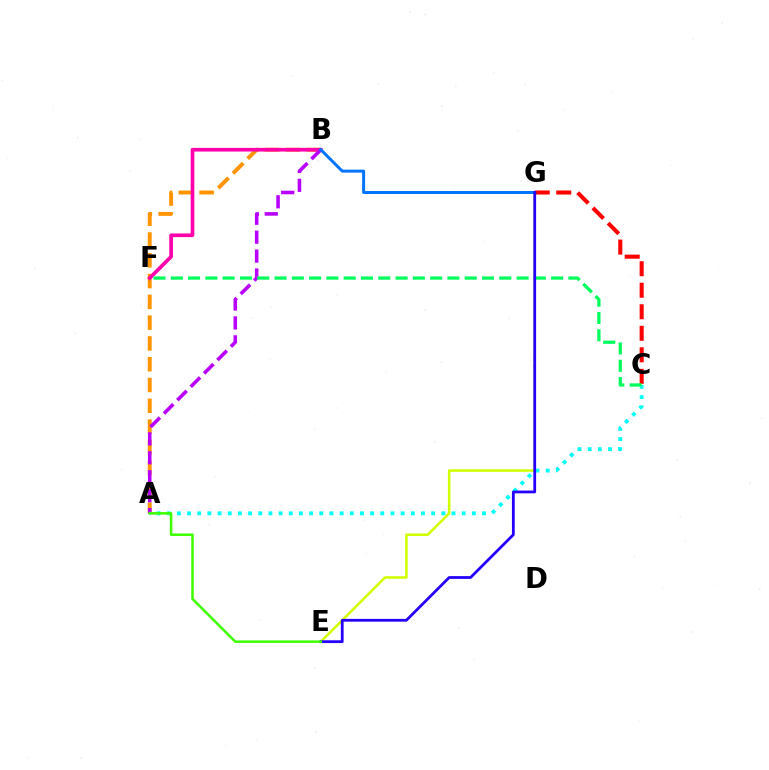{('E', 'G'): [{'color': '#d1ff00', 'line_style': 'solid', 'thickness': 1.84}, {'color': '#2500ff', 'line_style': 'solid', 'thickness': 2.0}], ('A', 'B'): [{'color': '#ff9400', 'line_style': 'dashed', 'thickness': 2.82}, {'color': '#b900ff', 'line_style': 'dashed', 'thickness': 2.57}], ('C', 'G'): [{'color': '#ff0000', 'line_style': 'dashed', 'thickness': 2.92}], ('B', 'F'): [{'color': '#ff00ac', 'line_style': 'solid', 'thickness': 2.64}], ('B', 'G'): [{'color': '#0074ff', 'line_style': 'solid', 'thickness': 2.15}], ('A', 'C'): [{'color': '#00fff6', 'line_style': 'dotted', 'thickness': 2.76}], ('C', 'F'): [{'color': '#00ff5c', 'line_style': 'dashed', 'thickness': 2.35}], ('A', 'E'): [{'color': '#3dff00', 'line_style': 'solid', 'thickness': 1.81}]}